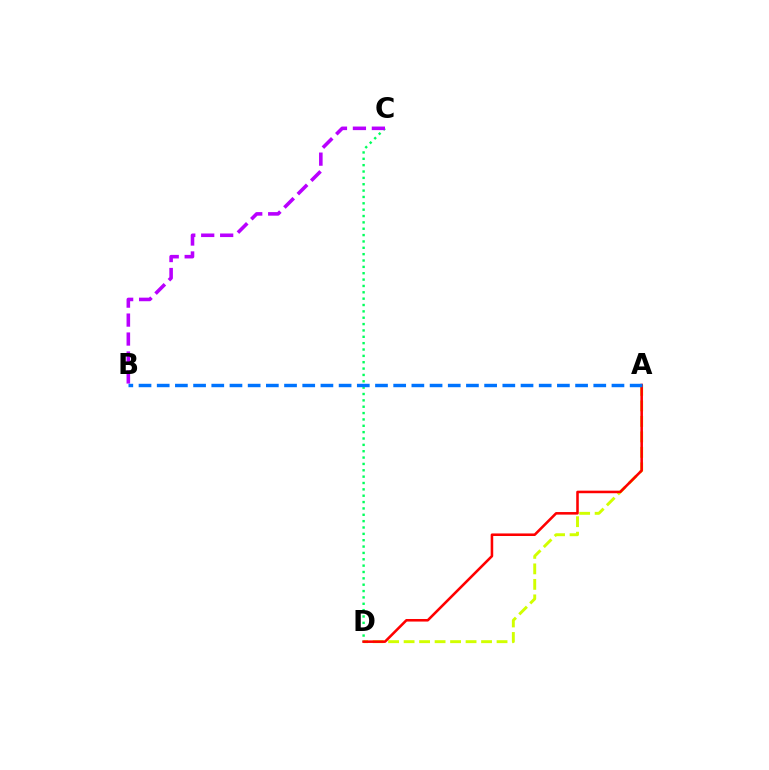{('A', 'D'): [{'color': '#d1ff00', 'line_style': 'dashed', 'thickness': 2.1}, {'color': '#ff0000', 'line_style': 'solid', 'thickness': 1.85}], ('C', 'D'): [{'color': '#00ff5c', 'line_style': 'dotted', 'thickness': 1.73}], ('B', 'C'): [{'color': '#b900ff', 'line_style': 'dashed', 'thickness': 2.58}], ('A', 'B'): [{'color': '#0074ff', 'line_style': 'dashed', 'thickness': 2.47}]}